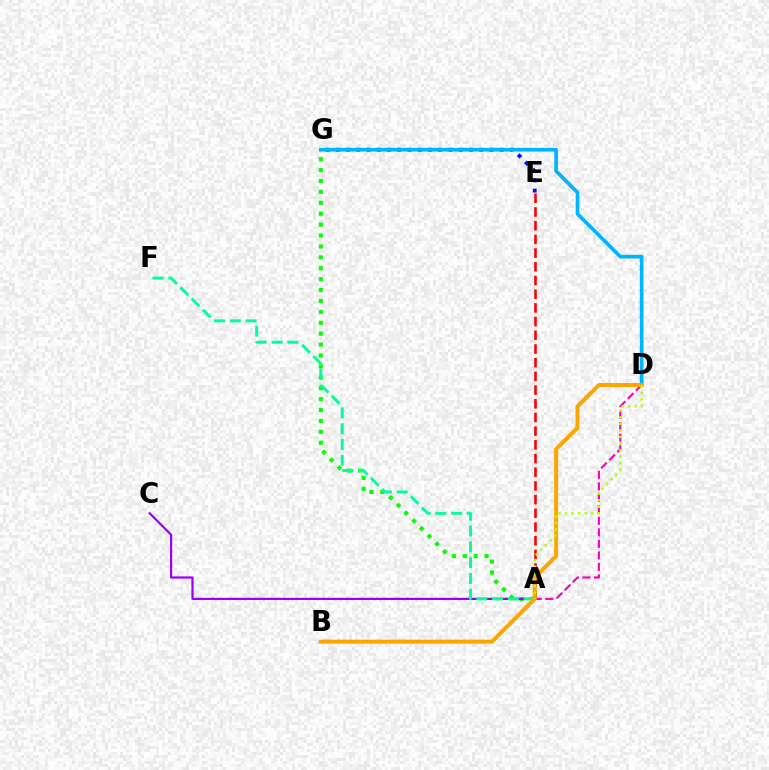{('A', 'D'): [{'color': '#ff00bd', 'line_style': 'dashed', 'thickness': 1.56}, {'color': '#b3ff00', 'line_style': 'dotted', 'thickness': 1.78}], ('E', 'G'): [{'color': '#0010ff', 'line_style': 'dotted', 'thickness': 2.78}], ('A', 'G'): [{'color': '#08ff00', 'line_style': 'dotted', 'thickness': 2.96}], ('A', 'C'): [{'color': '#9b00ff', 'line_style': 'solid', 'thickness': 1.59}], ('A', 'F'): [{'color': '#00ff9d', 'line_style': 'dashed', 'thickness': 2.15}], ('D', 'G'): [{'color': '#00b5ff', 'line_style': 'solid', 'thickness': 2.64}], ('A', 'E'): [{'color': '#ff0000', 'line_style': 'dashed', 'thickness': 1.86}], ('B', 'D'): [{'color': '#ffa500', 'line_style': 'solid', 'thickness': 2.88}]}